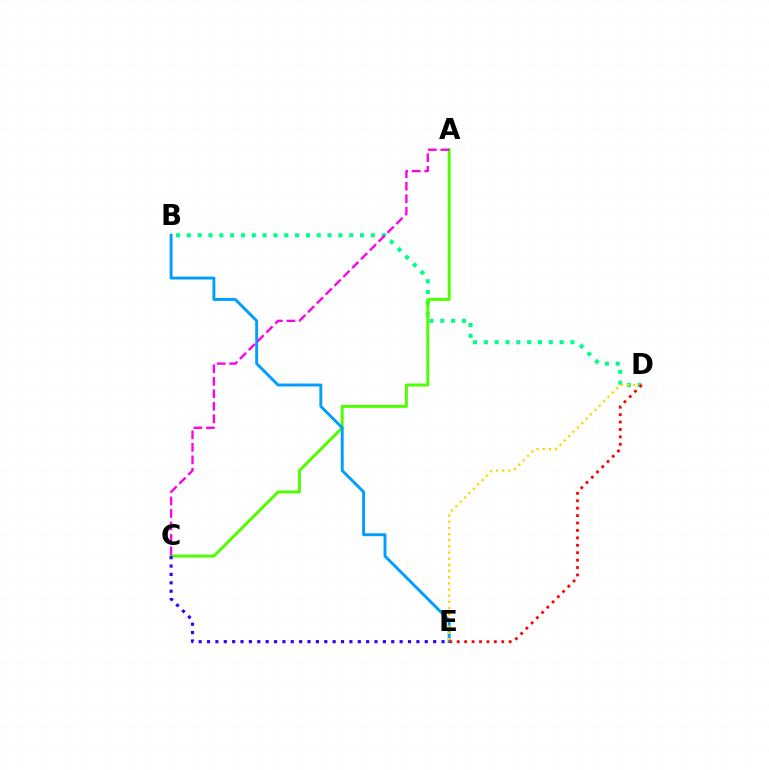{('B', 'D'): [{'color': '#00ff86', 'line_style': 'dotted', 'thickness': 2.94}], ('A', 'C'): [{'color': '#4fff00', 'line_style': 'solid', 'thickness': 2.12}, {'color': '#ff00ed', 'line_style': 'dashed', 'thickness': 1.7}], ('B', 'E'): [{'color': '#009eff', 'line_style': 'solid', 'thickness': 2.1}], ('C', 'E'): [{'color': '#3700ff', 'line_style': 'dotted', 'thickness': 2.28}], ('D', 'E'): [{'color': '#ffd500', 'line_style': 'dotted', 'thickness': 1.68}, {'color': '#ff0000', 'line_style': 'dotted', 'thickness': 2.02}]}